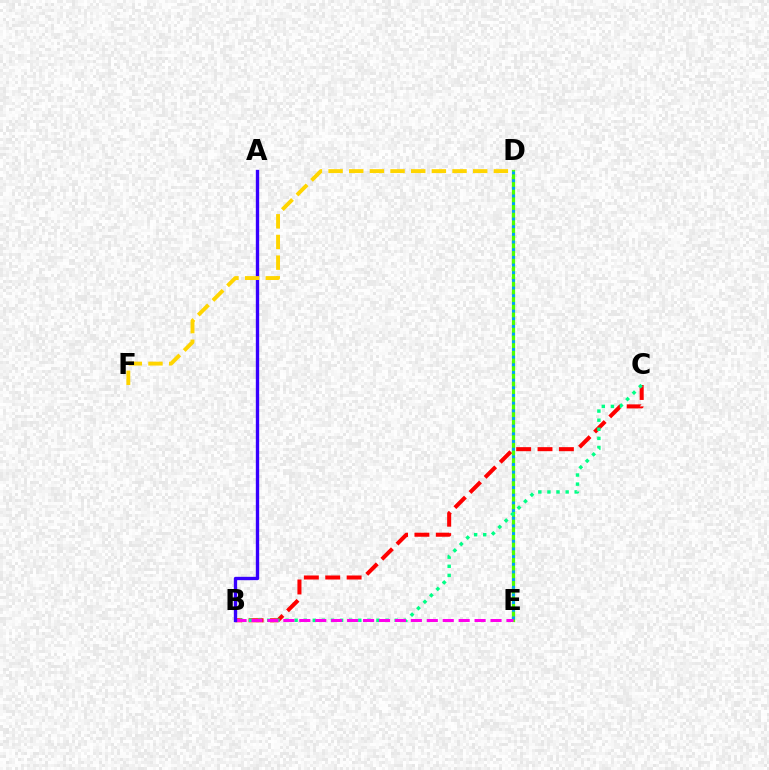{('B', 'C'): [{'color': '#ff0000', 'line_style': 'dashed', 'thickness': 2.9}, {'color': '#00ff86', 'line_style': 'dotted', 'thickness': 2.47}], ('D', 'E'): [{'color': '#4fff00', 'line_style': 'solid', 'thickness': 2.34}, {'color': '#009eff', 'line_style': 'dotted', 'thickness': 2.08}], ('B', 'E'): [{'color': '#ff00ed', 'line_style': 'dashed', 'thickness': 2.16}], ('A', 'B'): [{'color': '#3700ff', 'line_style': 'solid', 'thickness': 2.41}], ('D', 'F'): [{'color': '#ffd500', 'line_style': 'dashed', 'thickness': 2.81}]}